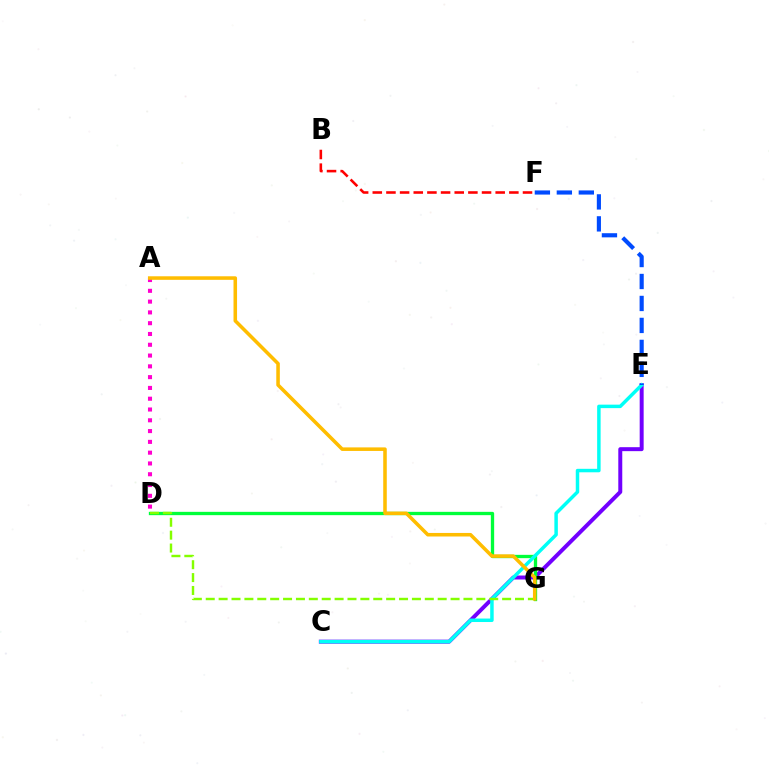{('C', 'E'): [{'color': '#7200ff', 'line_style': 'solid', 'thickness': 2.85}, {'color': '#00fff6', 'line_style': 'solid', 'thickness': 2.5}], ('D', 'G'): [{'color': '#00ff39', 'line_style': 'solid', 'thickness': 2.38}, {'color': '#84ff00', 'line_style': 'dashed', 'thickness': 1.75}], ('A', 'D'): [{'color': '#ff00cf', 'line_style': 'dotted', 'thickness': 2.93}], ('E', 'F'): [{'color': '#004bff', 'line_style': 'dashed', 'thickness': 2.98}], ('B', 'F'): [{'color': '#ff0000', 'line_style': 'dashed', 'thickness': 1.86}], ('A', 'G'): [{'color': '#ffbd00', 'line_style': 'solid', 'thickness': 2.55}]}